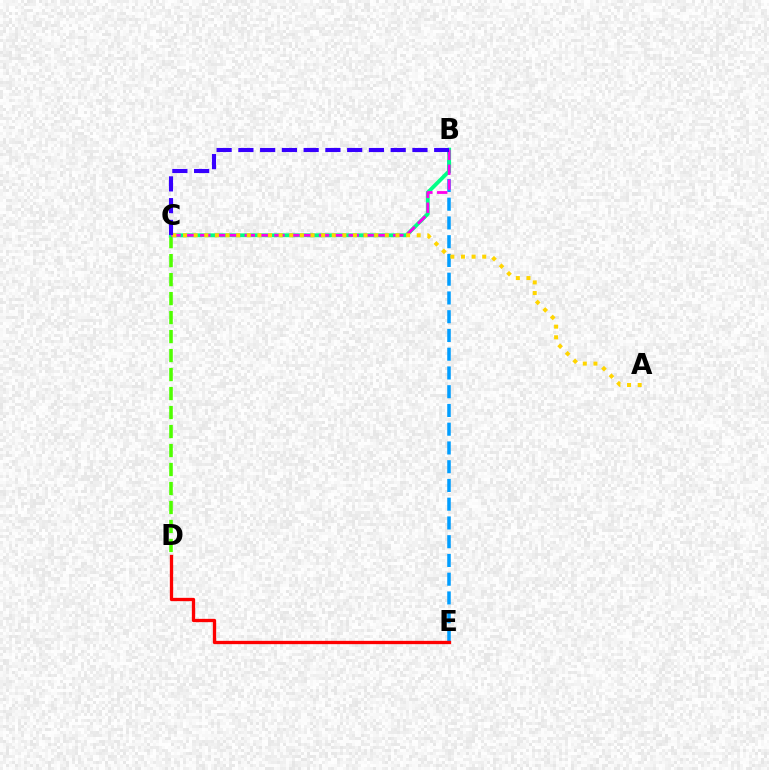{('B', 'E'): [{'color': '#009eff', 'line_style': 'dashed', 'thickness': 2.55}], ('C', 'D'): [{'color': '#4fff00', 'line_style': 'dashed', 'thickness': 2.58}], ('B', 'C'): [{'color': '#00ff86', 'line_style': 'solid', 'thickness': 2.76}, {'color': '#ff00ed', 'line_style': 'dashed', 'thickness': 2.02}, {'color': '#3700ff', 'line_style': 'dashed', 'thickness': 2.96}], ('D', 'E'): [{'color': '#ff0000', 'line_style': 'solid', 'thickness': 2.38}], ('A', 'C'): [{'color': '#ffd500', 'line_style': 'dotted', 'thickness': 2.89}]}